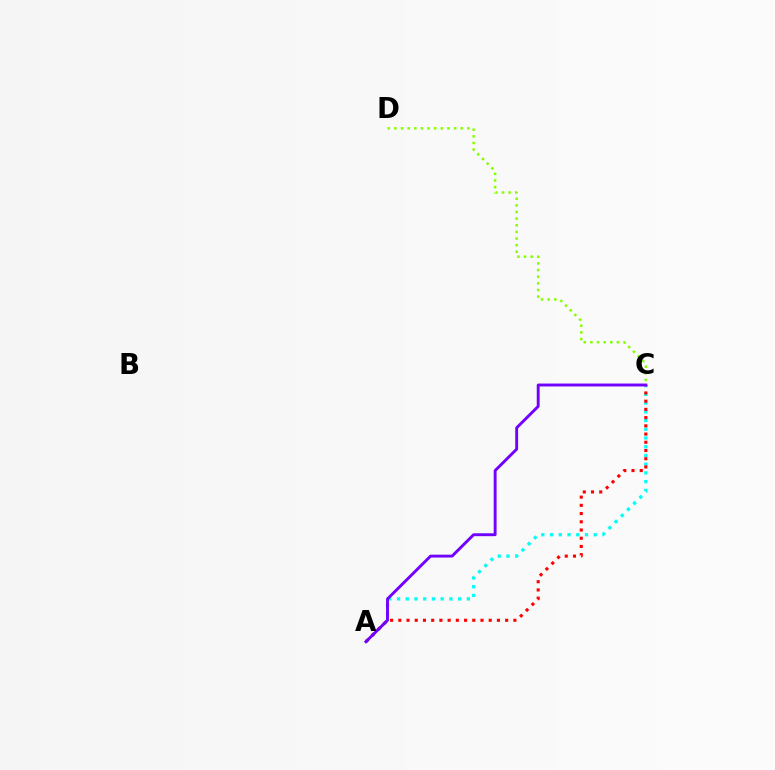{('A', 'C'): [{'color': '#00fff6', 'line_style': 'dotted', 'thickness': 2.37}, {'color': '#ff0000', 'line_style': 'dotted', 'thickness': 2.23}, {'color': '#7200ff', 'line_style': 'solid', 'thickness': 2.09}], ('C', 'D'): [{'color': '#84ff00', 'line_style': 'dotted', 'thickness': 1.8}]}